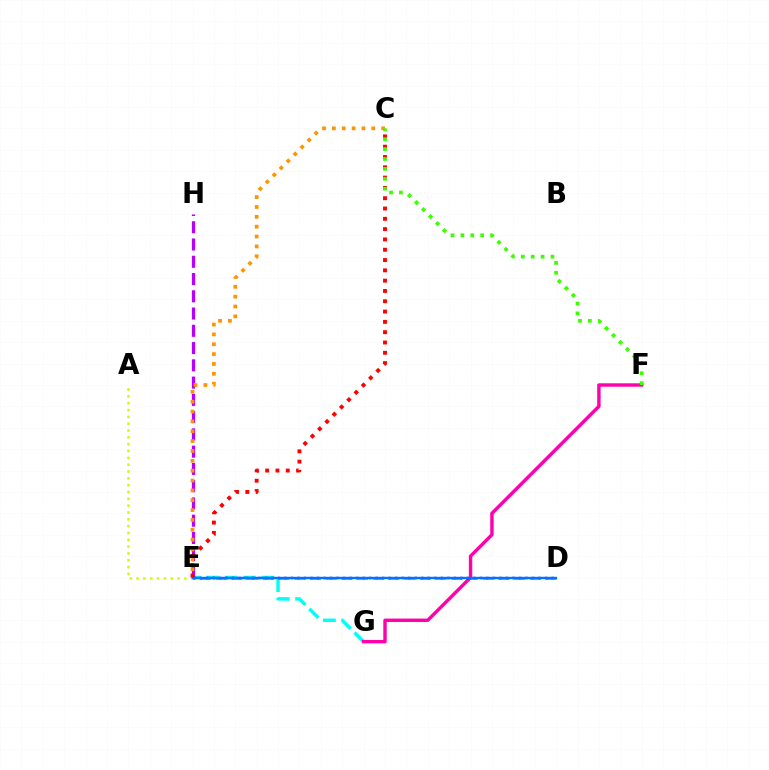{('A', 'E'): [{'color': '#d1ff00', 'line_style': 'dotted', 'thickness': 1.86}], ('E', 'G'): [{'color': '#00fff6', 'line_style': 'dashed', 'thickness': 2.49}], ('E', 'H'): [{'color': '#b900ff', 'line_style': 'dashed', 'thickness': 2.35}], ('D', 'E'): [{'color': '#00ff5c', 'line_style': 'dashed', 'thickness': 2.13}, {'color': '#2500ff', 'line_style': 'dotted', 'thickness': 1.77}, {'color': '#0074ff', 'line_style': 'solid', 'thickness': 1.72}], ('C', 'E'): [{'color': '#ff9400', 'line_style': 'dotted', 'thickness': 2.68}, {'color': '#ff0000', 'line_style': 'dotted', 'thickness': 2.8}], ('F', 'G'): [{'color': '#ff00ac', 'line_style': 'solid', 'thickness': 2.46}], ('C', 'F'): [{'color': '#3dff00', 'line_style': 'dotted', 'thickness': 2.69}]}